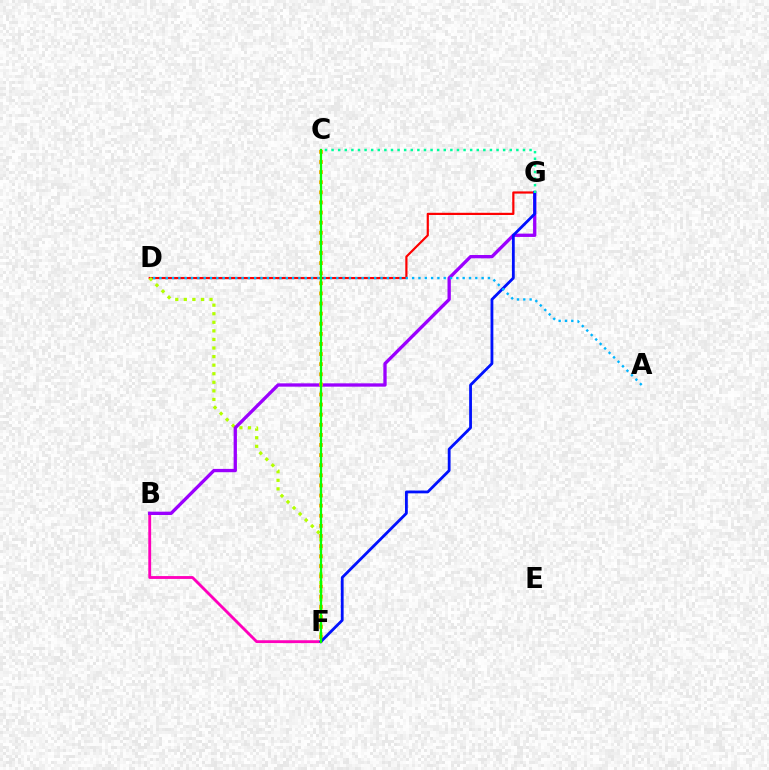{('D', 'G'): [{'color': '#ff0000', 'line_style': 'solid', 'thickness': 1.58}], ('B', 'F'): [{'color': '#ff00bd', 'line_style': 'solid', 'thickness': 2.05}], ('D', 'F'): [{'color': '#b3ff00', 'line_style': 'dotted', 'thickness': 2.33}], ('B', 'G'): [{'color': '#9b00ff', 'line_style': 'solid', 'thickness': 2.39}], ('C', 'F'): [{'color': '#ffa500', 'line_style': 'dotted', 'thickness': 2.75}, {'color': '#08ff00', 'line_style': 'solid', 'thickness': 1.62}], ('F', 'G'): [{'color': '#0010ff', 'line_style': 'solid', 'thickness': 2.02}], ('A', 'D'): [{'color': '#00b5ff', 'line_style': 'dotted', 'thickness': 1.72}], ('C', 'G'): [{'color': '#00ff9d', 'line_style': 'dotted', 'thickness': 1.79}]}